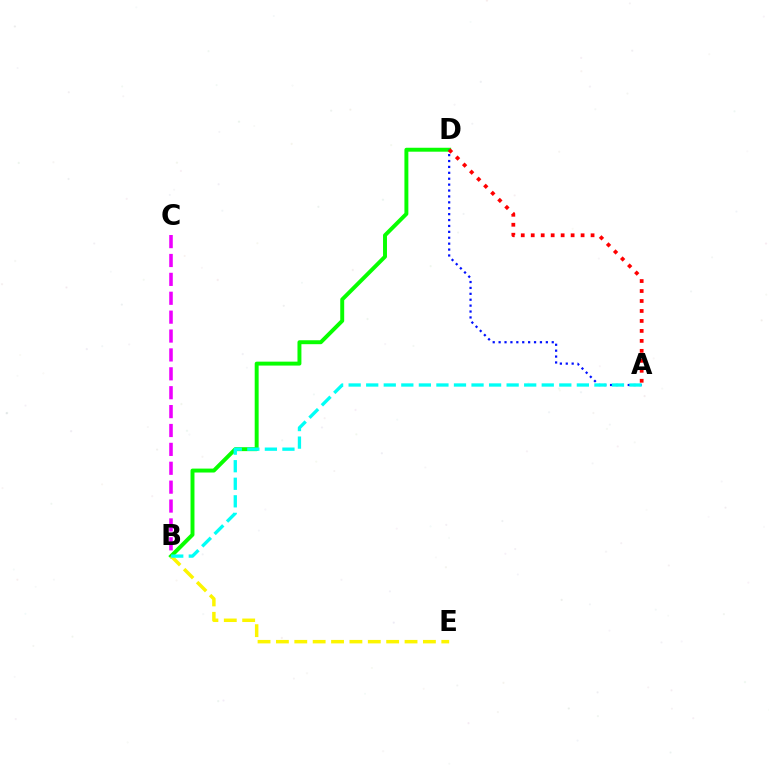{('B', 'C'): [{'color': '#ee00ff', 'line_style': 'dashed', 'thickness': 2.57}], ('B', 'D'): [{'color': '#08ff00', 'line_style': 'solid', 'thickness': 2.83}], ('B', 'E'): [{'color': '#fcf500', 'line_style': 'dashed', 'thickness': 2.5}], ('A', 'D'): [{'color': '#0010ff', 'line_style': 'dotted', 'thickness': 1.6}, {'color': '#ff0000', 'line_style': 'dotted', 'thickness': 2.71}], ('A', 'B'): [{'color': '#00fff6', 'line_style': 'dashed', 'thickness': 2.38}]}